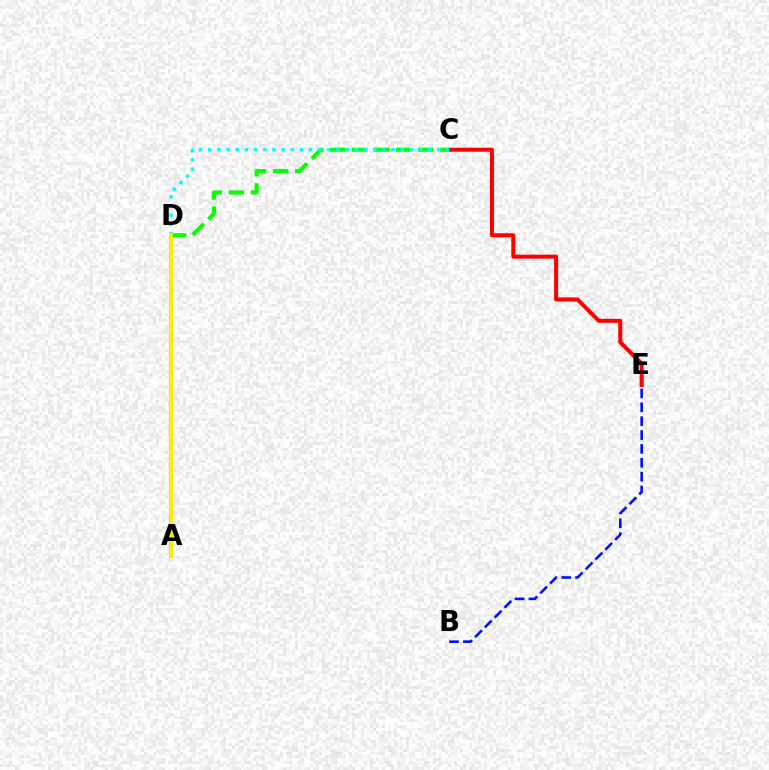{('A', 'D'): [{'color': '#ee00ff', 'line_style': 'solid', 'thickness': 2.89}, {'color': '#fcf500', 'line_style': 'solid', 'thickness': 2.74}], ('C', 'E'): [{'color': '#ff0000', 'line_style': 'solid', 'thickness': 2.9}], ('C', 'D'): [{'color': '#08ff00', 'line_style': 'dashed', 'thickness': 2.98}, {'color': '#00fff6', 'line_style': 'dotted', 'thickness': 2.49}], ('B', 'E'): [{'color': '#0010ff', 'line_style': 'dashed', 'thickness': 1.88}]}